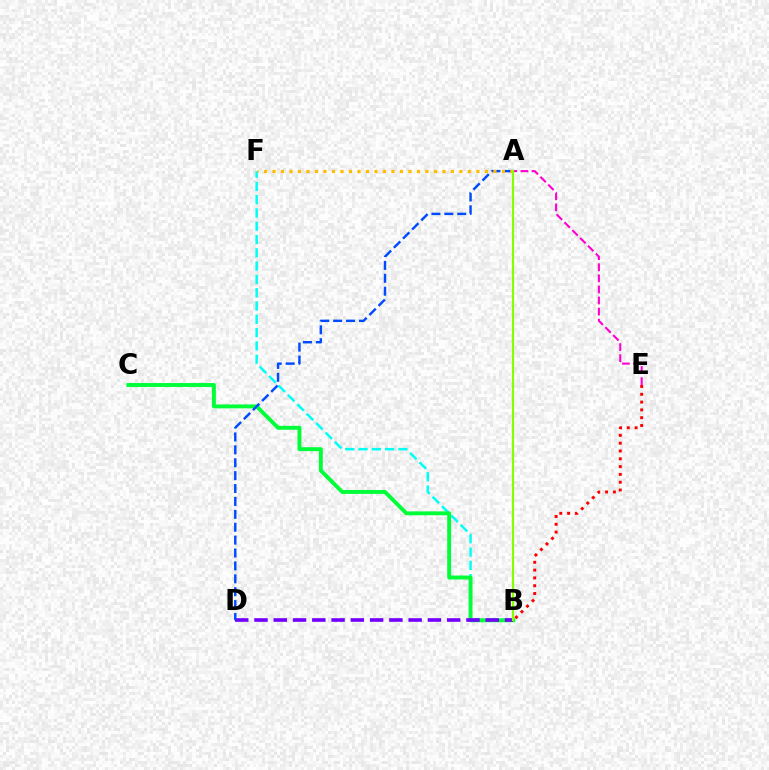{('B', 'E'): [{'color': '#ff0000', 'line_style': 'dotted', 'thickness': 2.12}], ('B', 'F'): [{'color': '#00fff6', 'line_style': 'dashed', 'thickness': 1.81}], ('B', 'C'): [{'color': '#00ff39', 'line_style': 'solid', 'thickness': 2.82}], ('B', 'D'): [{'color': '#7200ff', 'line_style': 'dashed', 'thickness': 2.62}], ('A', 'E'): [{'color': '#ff00cf', 'line_style': 'dashed', 'thickness': 1.51}], ('A', 'D'): [{'color': '#004bff', 'line_style': 'dashed', 'thickness': 1.75}], ('A', 'F'): [{'color': '#ffbd00', 'line_style': 'dotted', 'thickness': 2.31}], ('A', 'B'): [{'color': '#84ff00', 'line_style': 'solid', 'thickness': 1.58}]}